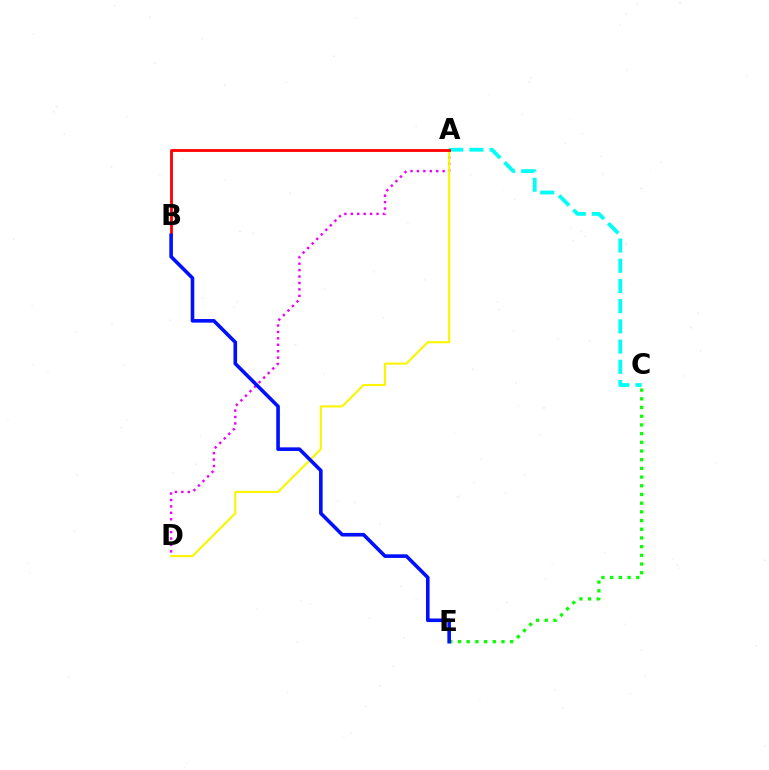{('A', 'D'): [{'color': '#ee00ff', 'line_style': 'dotted', 'thickness': 1.75}, {'color': '#fcf500', 'line_style': 'solid', 'thickness': 1.51}], ('C', 'E'): [{'color': '#08ff00', 'line_style': 'dotted', 'thickness': 2.36}], ('A', 'C'): [{'color': '#00fff6', 'line_style': 'dashed', 'thickness': 2.75}], ('A', 'B'): [{'color': '#ff0000', 'line_style': 'solid', 'thickness': 2.04}], ('B', 'E'): [{'color': '#0010ff', 'line_style': 'solid', 'thickness': 2.6}]}